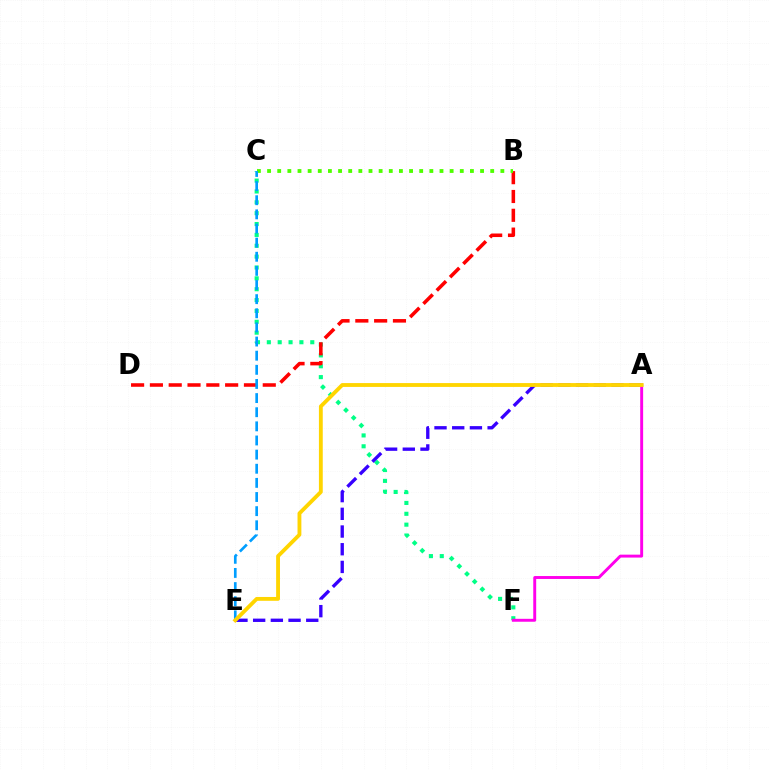{('C', 'F'): [{'color': '#00ff86', 'line_style': 'dotted', 'thickness': 2.95}], ('B', 'D'): [{'color': '#ff0000', 'line_style': 'dashed', 'thickness': 2.56}], ('B', 'C'): [{'color': '#4fff00', 'line_style': 'dotted', 'thickness': 2.76}], ('C', 'E'): [{'color': '#009eff', 'line_style': 'dashed', 'thickness': 1.92}], ('A', 'E'): [{'color': '#3700ff', 'line_style': 'dashed', 'thickness': 2.4}, {'color': '#ffd500', 'line_style': 'solid', 'thickness': 2.77}], ('A', 'F'): [{'color': '#ff00ed', 'line_style': 'solid', 'thickness': 2.11}]}